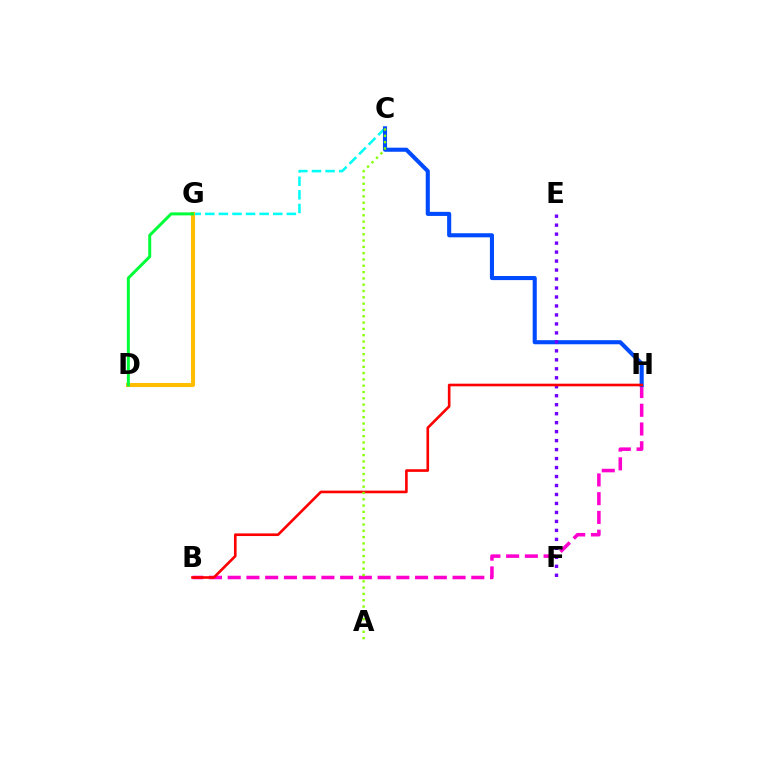{('B', 'H'): [{'color': '#ff00cf', 'line_style': 'dashed', 'thickness': 2.55}, {'color': '#ff0000', 'line_style': 'solid', 'thickness': 1.89}], ('C', 'G'): [{'color': '#00fff6', 'line_style': 'dashed', 'thickness': 1.85}], ('C', 'H'): [{'color': '#004bff', 'line_style': 'solid', 'thickness': 2.94}], ('D', 'G'): [{'color': '#ffbd00', 'line_style': 'solid', 'thickness': 2.92}, {'color': '#00ff39', 'line_style': 'solid', 'thickness': 2.16}], ('E', 'F'): [{'color': '#7200ff', 'line_style': 'dotted', 'thickness': 2.44}], ('A', 'C'): [{'color': '#84ff00', 'line_style': 'dotted', 'thickness': 1.71}]}